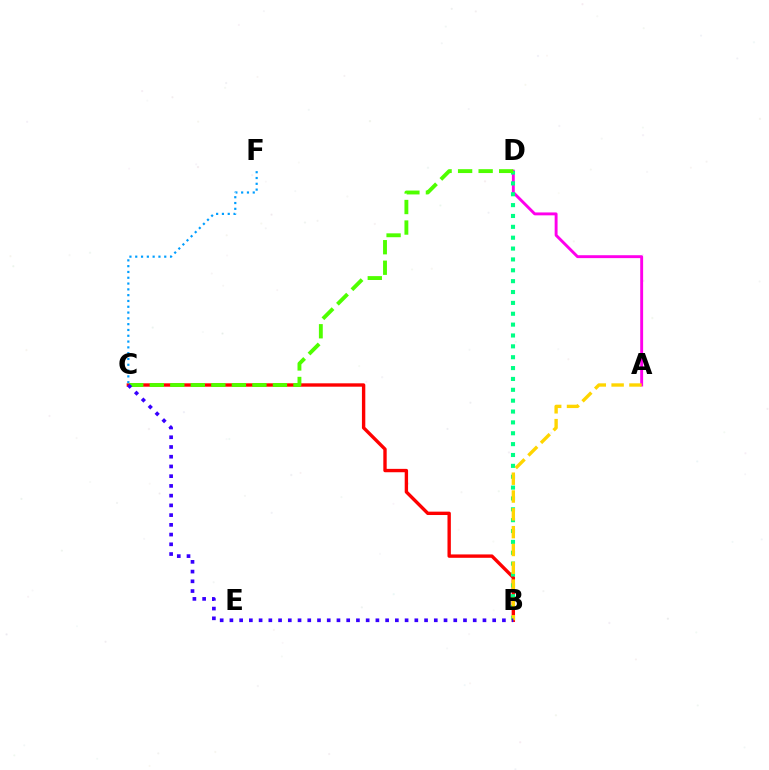{('A', 'D'): [{'color': '#ff00ed', 'line_style': 'solid', 'thickness': 2.09}], ('B', 'C'): [{'color': '#ff0000', 'line_style': 'solid', 'thickness': 2.43}, {'color': '#3700ff', 'line_style': 'dotted', 'thickness': 2.64}], ('B', 'D'): [{'color': '#00ff86', 'line_style': 'dotted', 'thickness': 2.95}], ('C', 'F'): [{'color': '#009eff', 'line_style': 'dotted', 'thickness': 1.58}], ('C', 'D'): [{'color': '#4fff00', 'line_style': 'dashed', 'thickness': 2.79}], ('A', 'B'): [{'color': '#ffd500', 'line_style': 'dashed', 'thickness': 2.42}]}